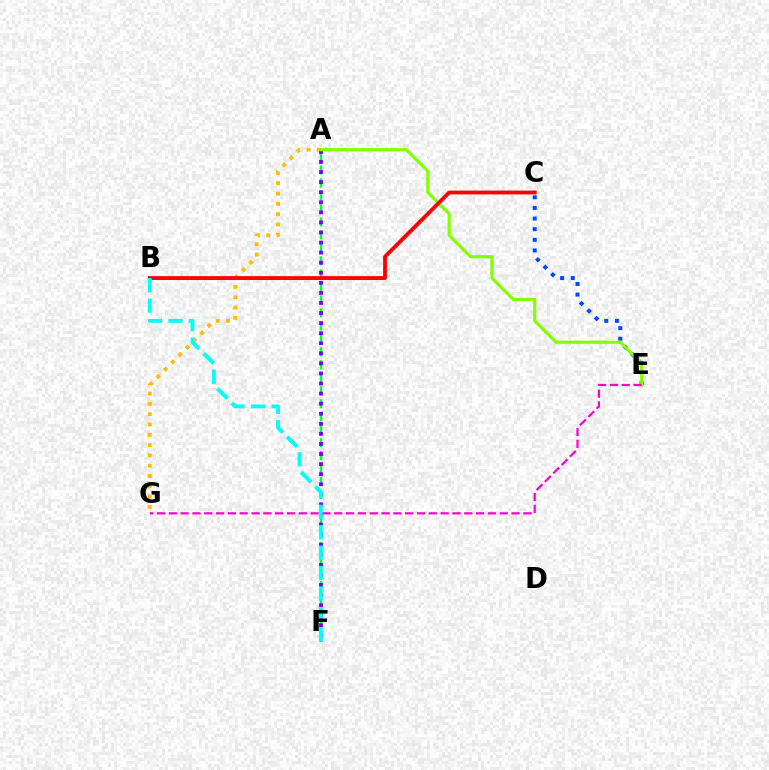{('A', 'F'): [{'color': '#00ff39', 'line_style': 'dashed', 'thickness': 1.76}, {'color': '#7200ff', 'line_style': 'dotted', 'thickness': 2.74}], ('C', 'E'): [{'color': '#004bff', 'line_style': 'dotted', 'thickness': 2.89}], ('A', 'G'): [{'color': '#ffbd00', 'line_style': 'dotted', 'thickness': 2.8}], ('A', 'E'): [{'color': '#84ff00', 'line_style': 'solid', 'thickness': 2.26}], ('E', 'G'): [{'color': '#ff00cf', 'line_style': 'dashed', 'thickness': 1.61}], ('B', 'C'): [{'color': '#ff0000', 'line_style': 'solid', 'thickness': 2.76}], ('B', 'F'): [{'color': '#00fff6', 'line_style': 'dashed', 'thickness': 2.78}]}